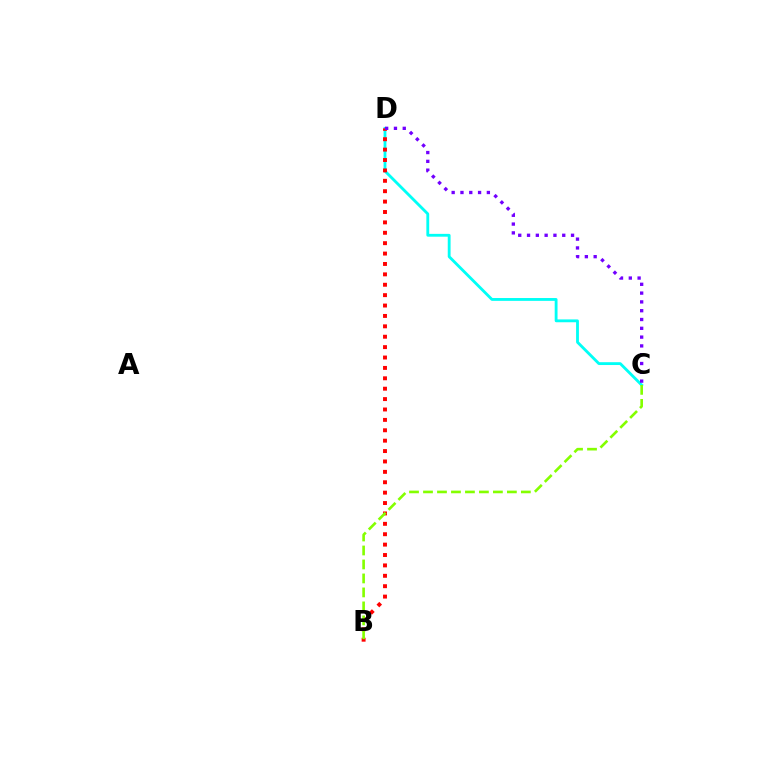{('C', 'D'): [{'color': '#00fff6', 'line_style': 'solid', 'thickness': 2.04}, {'color': '#7200ff', 'line_style': 'dotted', 'thickness': 2.39}], ('B', 'D'): [{'color': '#ff0000', 'line_style': 'dotted', 'thickness': 2.82}], ('B', 'C'): [{'color': '#84ff00', 'line_style': 'dashed', 'thickness': 1.9}]}